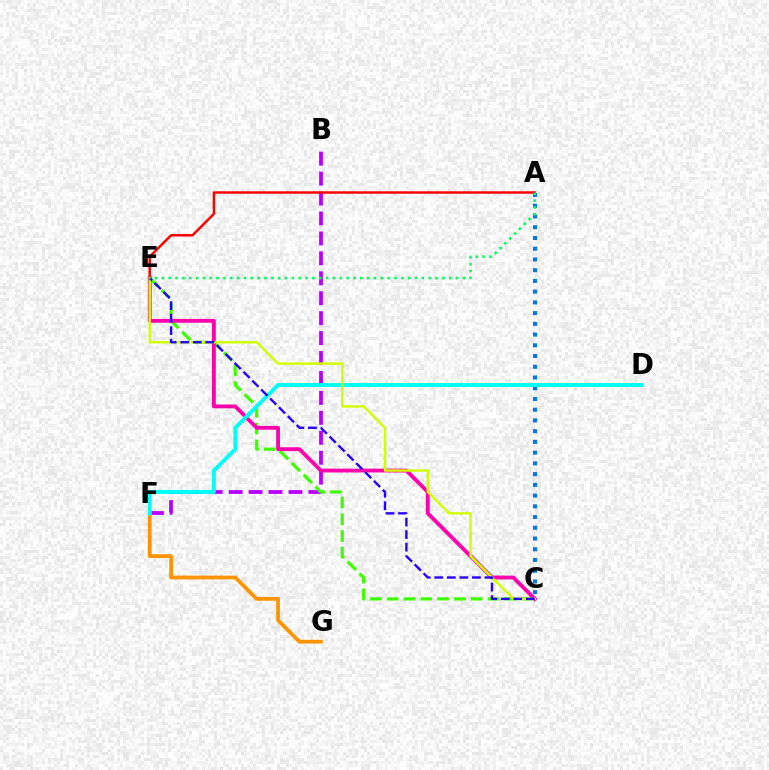{('B', 'F'): [{'color': '#b900ff', 'line_style': 'dashed', 'thickness': 2.71}], ('F', 'G'): [{'color': '#ff9400', 'line_style': 'solid', 'thickness': 2.71}], ('C', 'E'): [{'color': '#3dff00', 'line_style': 'dashed', 'thickness': 2.28}, {'color': '#ff00ac', 'line_style': 'solid', 'thickness': 2.75}, {'color': '#d1ff00', 'line_style': 'solid', 'thickness': 1.74}, {'color': '#2500ff', 'line_style': 'dashed', 'thickness': 1.71}], ('A', 'C'): [{'color': '#0074ff', 'line_style': 'dotted', 'thickness': 2.92}], ('D', 'F'): [{'color': '#00fff6', 'line_style': 'solid', 'thickness': 2.82}], ('A', 'E'): [{'color': '#ff0000', 'line_style': 'solid', 'thickness': 1.77}, {'color': '#00ff5c', 'line_style': 'dotted', 'thickness': 1.86}]}